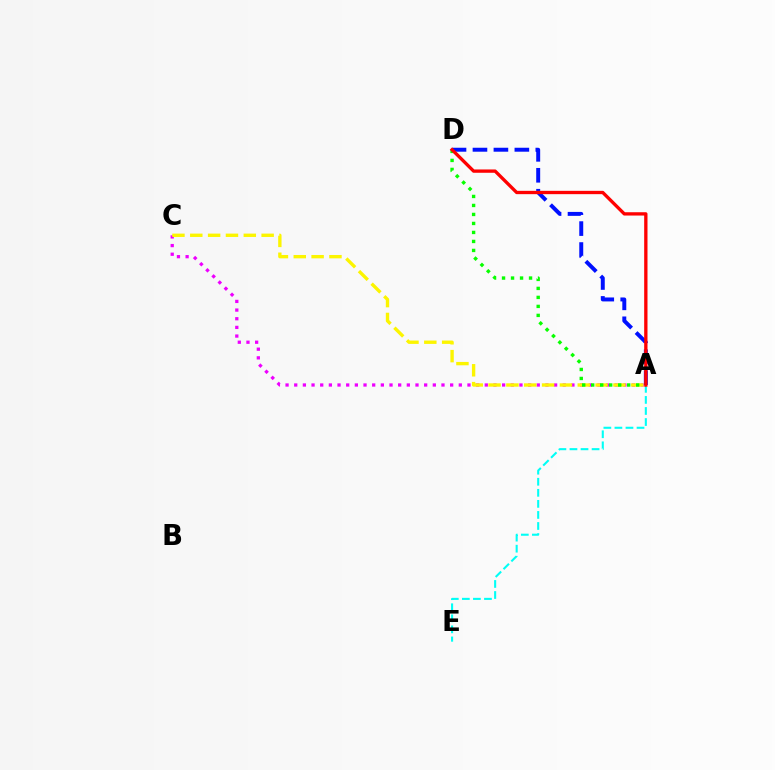{('A', 'D'): [{'color': '#0010ff', 'line_style': 'dashed', 'thickness': 2.85}, {'color': '#08ff00', 'line_style': 'dotted', 'thickness': 2.44}, {'color': '#ff0000', 'line_style': 'solid', 'thickness': 2.39}], ('A', 'C'): [{'color': '#ee00ff', 'line_style': 'dotted', 'thickness': 2.35}, {'color': '#fcf500', 'line_style': 'dashed', 'thickness': 2.42}], ('A', 'E'): [{'color': '#00fff6', 'line_style': 'dashed', 'thickness': 1.5}]}